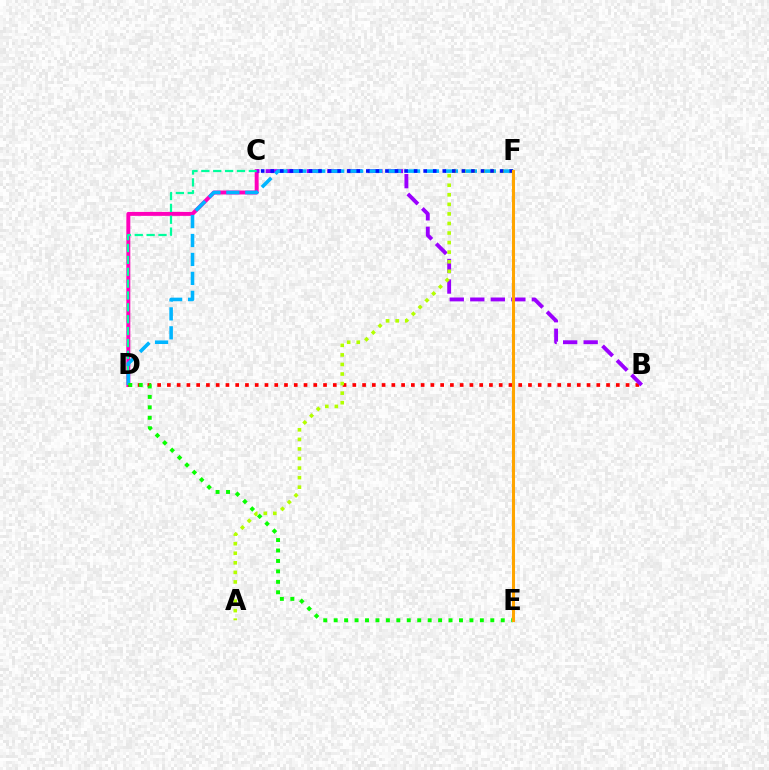{('C', 'D'): [{'color': '#ff00bd', 'line_style': 'solid', 'thickness': 2.84}, {'color': '#00ff9d', 'line_style': 'dashed', 'thickness': 1.61}], ('B', 'D'): [{'color': '#ff0000', 'line_style': 'dotted', 'thickness': 2.65}], ('B', 'C'): [{'color': '#9b00ff', 'line_style': 'dashed', 'thickness': 2.79}], ('D', 'F'): [{'color': '#00b5ff', 'line_style': 'dashed', 'thickness': 2.57}], ('D', 'E'): [{'color': '#08ff00', 'line_style': 'dotted', 'thickness': 2.84}], ('A', 'F'): [{'color': '#b3ff00', 'line_style': 'dotted', 'thickness': 2.6}], ('C', 'F'): [{'color': '#0010ff', 'line_style': 'dotted', 'thickness': 2.6}], ('E', 'F'): [{'color': '#ffa500', 'line_style': 'solid', 'thickness': 2.2}]}